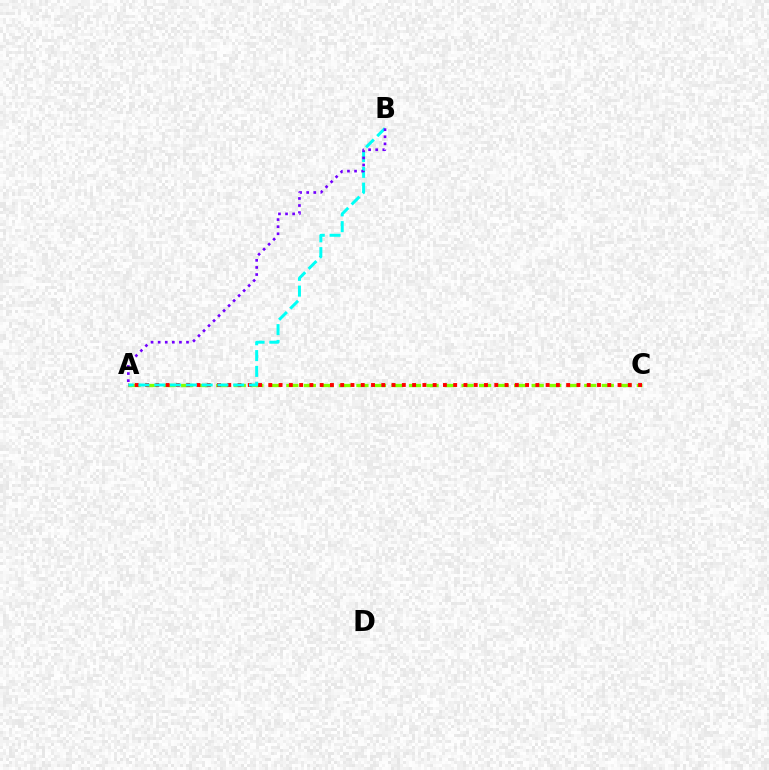{('A', 'C'): [{'color': '#84ff00', 'line_style': 'dashed', 'thickness': 2.38}, {'color': '#ff0000', 'line_style': 'dotted', 'thickness': 2.79}], ('A', 'B'): [{'color': '#00fff6', 'line_style': 'dashed', 'thickness': 2.14}, {'color': '#7200ff', 'line_style': 'dotted', 'thickness': 1.93}]}